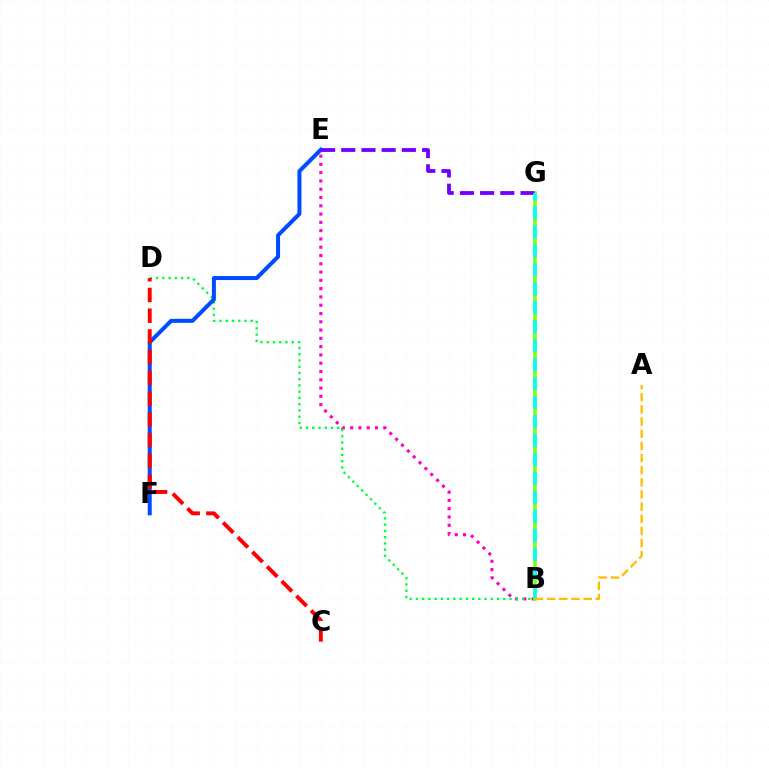{('B', 'E'): [{'color': '#ff00cf', 'line_style': 'dotted', 'thickness': 2.25}], ('B', 'G'): [{'color': '#84ff00', 'line_style': 'solid', 'thickness': 2.58}, {'color': '#00fff6', 'line_style': 'dashed', 'thickness': 2.58}], ('B', 'D'): [{'color': '#00ff39', 'line_style': 'dotted', 'thickness': 1.7}], ('E', 'F'): [{'color': '#004bff', 'line_style': 'solid', 'thickness': 2.89}], ('C', 'D'): [{'color': '#ff0000', 'line_style': 'dashed', 'thickness': 2.82}], ('E', 'G'): [{'color': '#7200ff', 'line_style': 'dashed', 'thickness': 2.74}], ('A', 'B'): [{'color': '#ffbd00', 'line_style': 'dashed', 'thickness': 1.65}]}